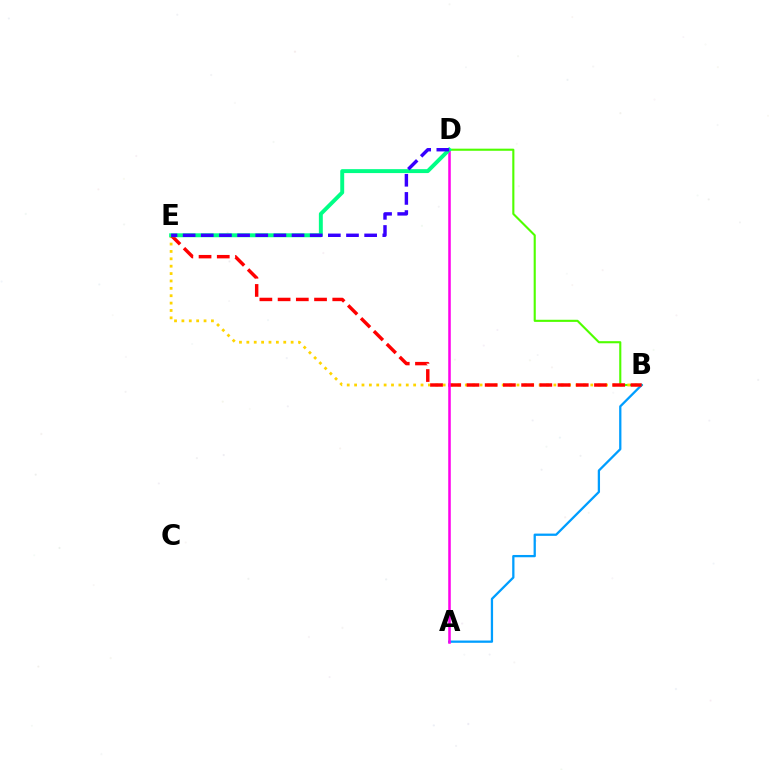{('B', 'D'): [{'color': '#4fff00', 'line_style': 'solid', 'thickness': 1.52}], ('A', 'B'): [{'color': '#009eff', 'line_style': 'solid', 'thickness': 1.64}], ('B', 'E'): [{'color': '#ffd500', 'line_style': 'dotted', 'thickness': 2.01}, {'color': '#ff0000', 'line_style': 'dashed', 'thickness': 2.47}], ('A', 'D'): [{'color': '#ff00ed', 'line_style': 'solid', 'thickness': 1.83}], ('D', 'E'): [{'color': '#00ff86', 'line_style': 'solid', 'thickness': 2.83}, {'color': '#3700ff', 'line_style': 'dashed', 'thickness': 2.47}]}